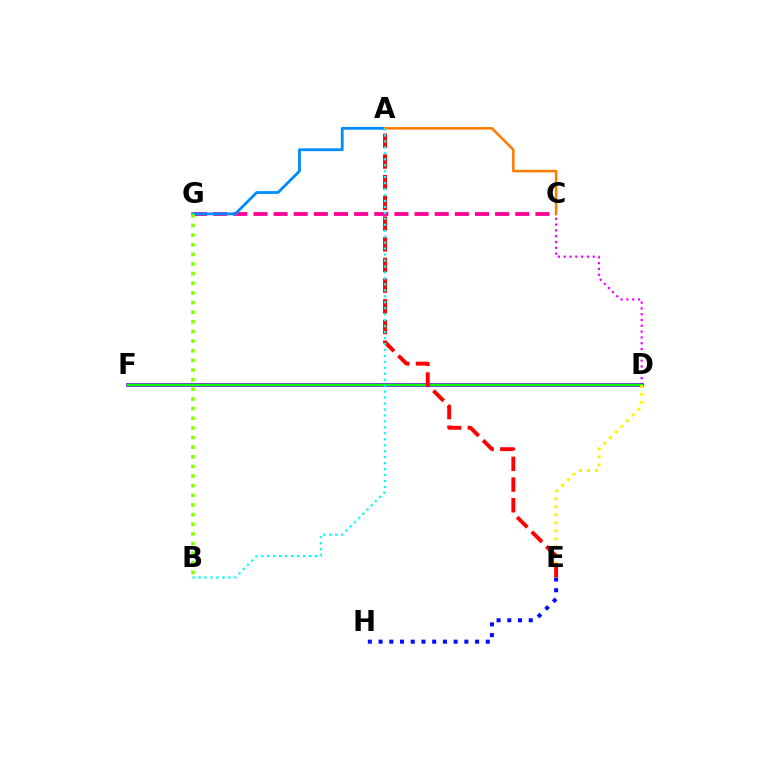{('C', 'G'): [{'color': '#ff0094', 'line_style': 'dashed', 'thickness': 2.74}], ('E', 'H'): [{'color': '#0010ff', 'line_style': 'dotted', 'thickness': 2.91}], ('A', 'G'): [{'color': '#008cff', 'line_style': 'solid', 'thickness': 2.02}], ('D', 'F'): [{'color': '#00ff74', 'line_style': 'dotted', 'thickness': 1.51}, {'color': '#7200ff', 'line_style': 'solid', 'thickness': 2.63}, {'color': '#08ff00', 'line_style': 'solid', 'thickness': 1.7}], ('C', 'D'): [{'color': '#ee00ff', 'line_style': 'dotted', 'thickness': 1.58}], ('D', 'E'): [{'color': '#fcf500', 'line_style': 'dotted', 'thickness': 2.18}], ('B', 'G'): [{'color': '#84ff00', 'line_style': 'dotted', 'thickness': 2.62}], ('A', 'E'): [{'color': '#ff0000', 'line_style': 'dashed', 'thickness': 2.81}], ('A', 'C'): [{'color': '#ff7c00', 'line_style': 'solid', 'thickness': 1.83}], ('A', 'B'): [{'color': '#00fff6', 'line_style': 'dotted', 'thickness': 1.62}]}